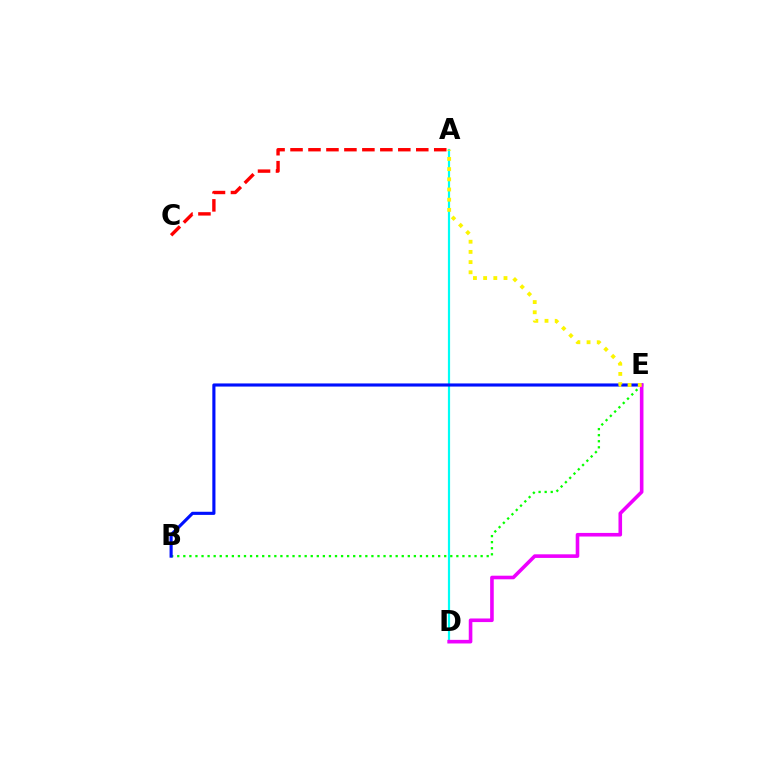{('A', 'D'): [{'color': '#00fff6', 'line_style': 'solid', 'thickness': 1.58}], ('B', 'E'): [{'color': '#08ff00', 'line_style': 'dotted', 'thickness': 1.65}, {'color': '#0010ff', 'line_style': 'solid', 'thickness': 2.25}], ('D', 'E'): [{'color': '#ee00ff', 'line_style': 'solid', 'thickness': 2.59}], ('A', 'C'): [{'color': '#ff0000', 'line_style': 'dashed', 'thickness': 2.44}], ('A', 'E'): [{'color': '#fcf500', 'line_style': 'dotted', 'thickness': 2.77}]}